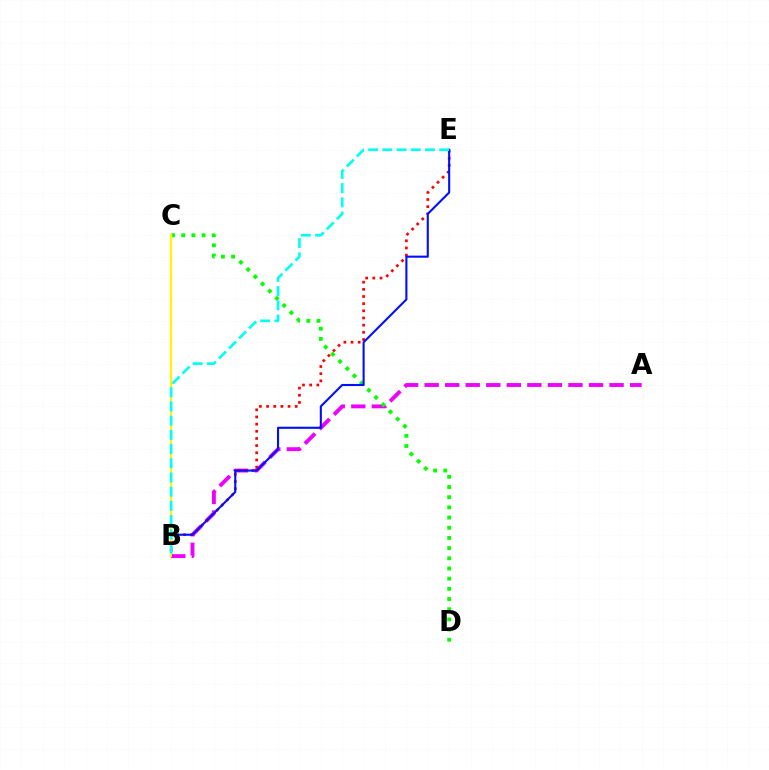{('A', 'B'): [{'color': '#ee00ff', 'line_style': 'dashed', 'thickness': 2.79}], ('C', 'D'): [{'color': '#08ff00', 'line_style': 'dotted', 'thickness': 2.77}], ('B', 'E'): [{'color': '#ff0000', 'line_style': 'dotted', 'thickness': 1.95}, {'color': '#0010ff', 'line_style': 'solid', 'thickness': 1.51}, {'color': '#00fff6', 'line_style': 'dashed', 'thickness': 1.93}], ('B', 'C'): [{'color': '#fcf500', 'line_style': 'solid', 'thickness': 1.58}]}